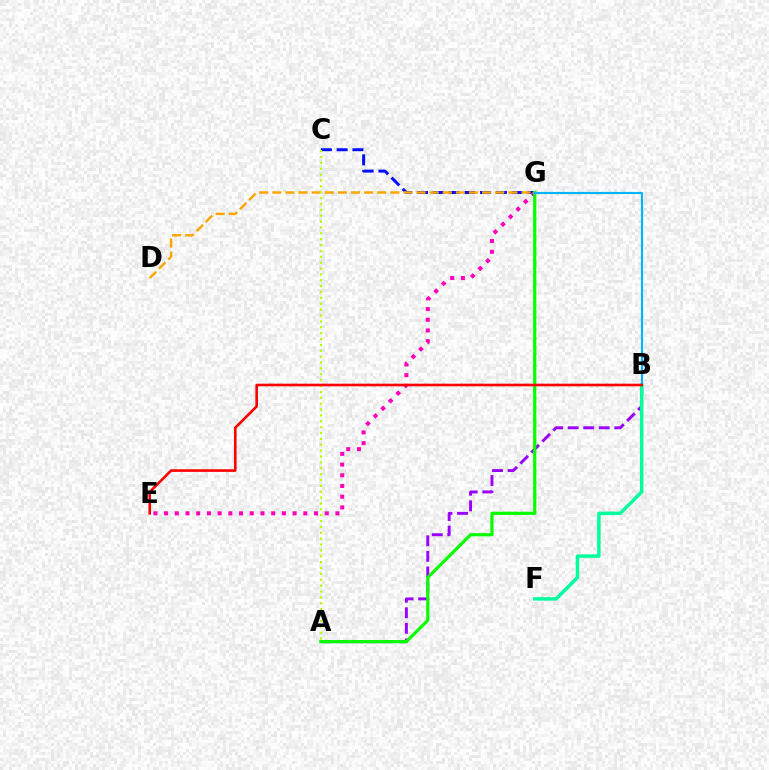{('C', 'G'): [{'color': '#0010ff', 'line_style': 'dashed', 'thickness': 2.15}], ('D', 'G'): [{'color': '#ffa500', 'line_style': 'dashed', 'thickness': 1.78}], ('A', 'B'): [{'color': '#9b00ff', 'line_style': 'dashed', 'thickness': 2.11}], ('E', 'G'): [{'color': '#ff00bd', 'line_style': 'dotted', 'thickness': 2.91}], ('B', 'F'): [{'color': '#00ff9d', 'line_style': 'solid', 'thickness': 2.5}], ('A', 'G'): [{'color': '#08ff00', 'line_style': 'solid', 'thickness': 2.31}], ('B', 'G'): [{'color': '#00b5ff', 'line_style': 'solid', 'thickness': 1.53}], ('A', 'C'): [{'color': '#b3ff00', 'line_style': 'dotted', 'thickness': 1.6}], ('B', 'E'): [{'color': '#ff0000', 'line_style': 'solid', 'thickness': 1.88}]}